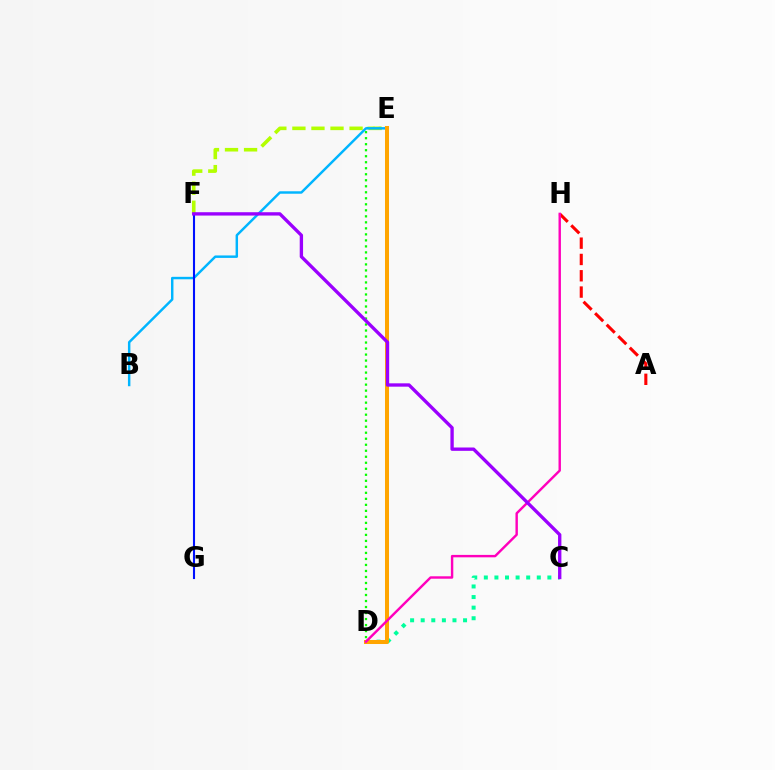{('C', 'D'): [{'color': '#00ff9d', 'line_style': 'dotted', 'thickness': 2.88}], ('D', 'E'): [{'color': '#08ff00', 'line_style': 'dotted', 'thickness': 1.63}, {'color': '#ffa500', 'line_style': 'solid', 'thickness': 2.89}], ('E', 'F'): [{'color': '#b3ff00', 'line_style': 'dashed', 'thickness': 2.59}], ('B', 'E'): [{'color': '#00b5ff', 'line_style': 'solid', 'thickness': 1.77}], ('A', 'H'): [{'color': '#ff0000', 'line_style': 'dashed', 'thickness': 2.21}], ('F', 'G'): [{'color': '#0010ff', 'line_style': 'solid', 'thickness': 1.51}], ('D', 'H'): [{'color': '#ff00bd', 'line_style': 'solid', 'thickness': 1.74}], ('C', 'F'): [{'color': '#9b00ff', 'line_style': 'solid', 'thickness': 2.41}]}